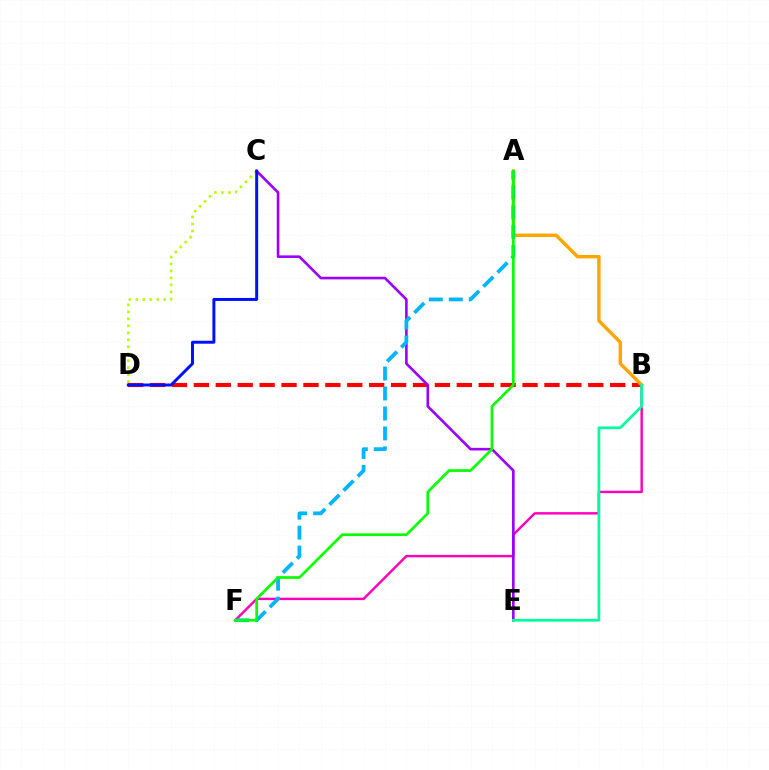{('C', 'D'): [{'color': '#b3ff00', 'line_style': 'dotted', 'thickness': 1.9}, {'color': '#0010ff', 'line_style': 'solid', 'thickness': 2.14}], ('B', 'D'): [{'color': '#ff0000', 'line_style': 'dashed', 'thickness': 2.98}], ('B', 'F'): [{'color': '#ff00bd', 'line_style': 'solid', 'thickness': 1.75}], ('C', 'E'): [{'color': '#9b00ff', 'line_style': 'solid', 'thickness': 1.88}], ('A', 'B'): [{'color': '#ffa500', 'line_style': 'solid', 'thickness': 2.45}], ('A', 'F'): [{'color': '#00b5ff', 'line_style': 'dashed', 'thickness': 2.71}, {'color': '#08ff00', 'line_style': 'solid', 'thickness': 1.94}], ('B', 'E'): [{'color': '#00ff9d', 'line_style': 'solid', 'thickness': 1.96}]}